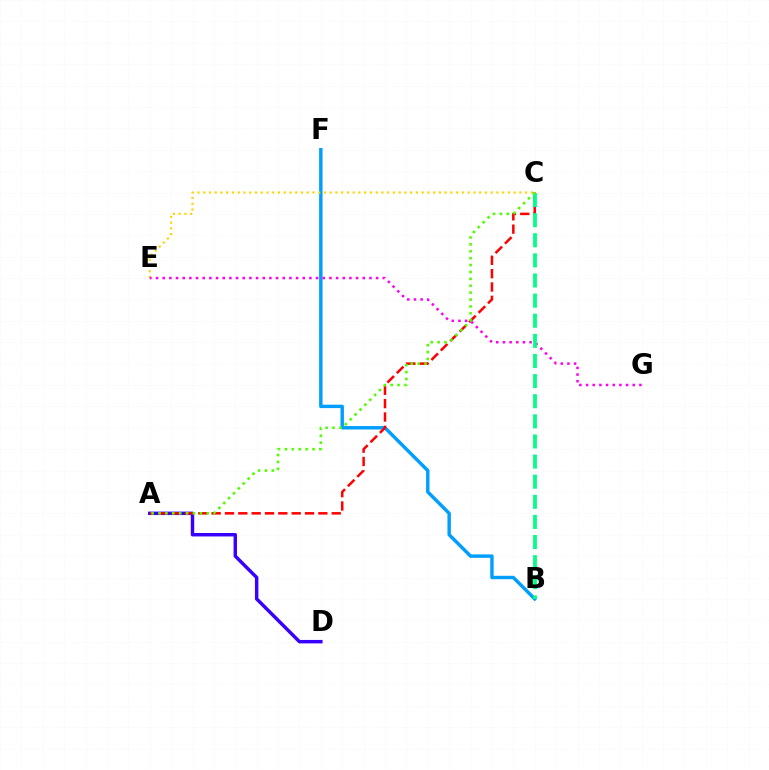{('B', 'F'): [{'color': '#009eff', 'line_style': 'solid', 'thickness': 2.47}], ('A', 'D'): [{'color': '#3700ff', 'line_style': 'solid', 'thickness': 2.48}], ('C', 'E'): [{'color': '#ffd500', 'line_style': 'dotted', 'thickness': 1.56}], ('A', 'C'): [{'color': '#ff0000', 'line_style': 'dashed', 'thickness': 1.81}, {'color': '#4fff00', 'line_style': 'dotted', 'thickness': 1.87}], ('E', 'G'): [{'color': '#ff00ed', 'line_style': 'dotted', 'thickness': 1.81}], ('B', 'C'): [{'color': '#00ff86', 'line_style': 'dashed', 'thickness': 2.73}]}